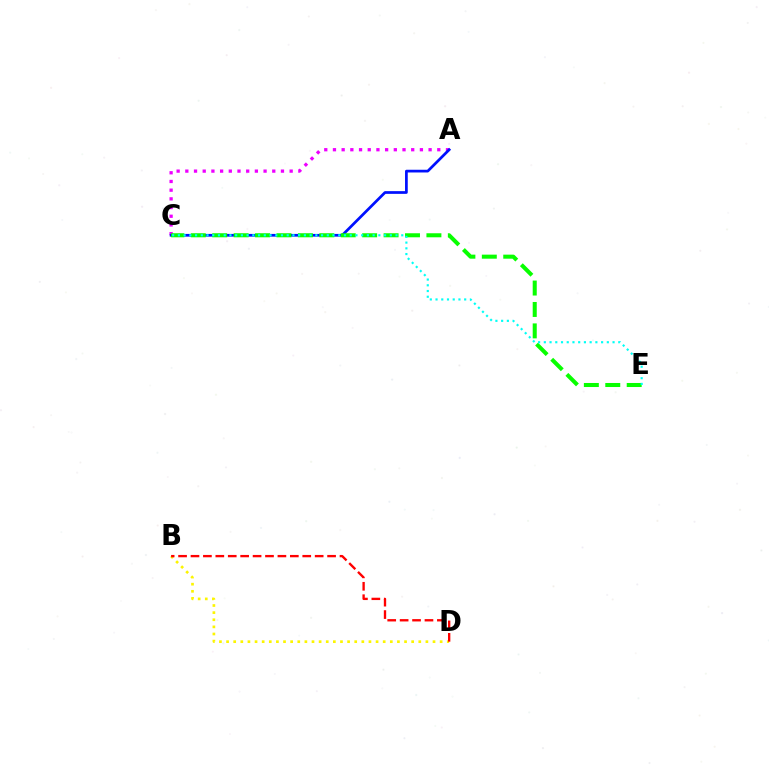{('B', 'D'): [{'color': '#fcf500', 'line_style': 'dotted', 'thickness': 1.93}, {'color': '#ff0000', 'line_style': 'dashed', 'thickness': 1.69}], ('A', 'C'): [{'color': '#ee00ff', 'line_style': 'dotted', 'thickness': 2.36}, {'color': '#0010ff', 'line_style': 'solid', 'thickness': 1.96}], ('C', 'E'): [{'color': '#08ff00', 'line_style': 'dashed', 'thickness': 2.91}, {'color': '#00fff6', 'line_style': 'dotted', 'thickness': 1.56}]}